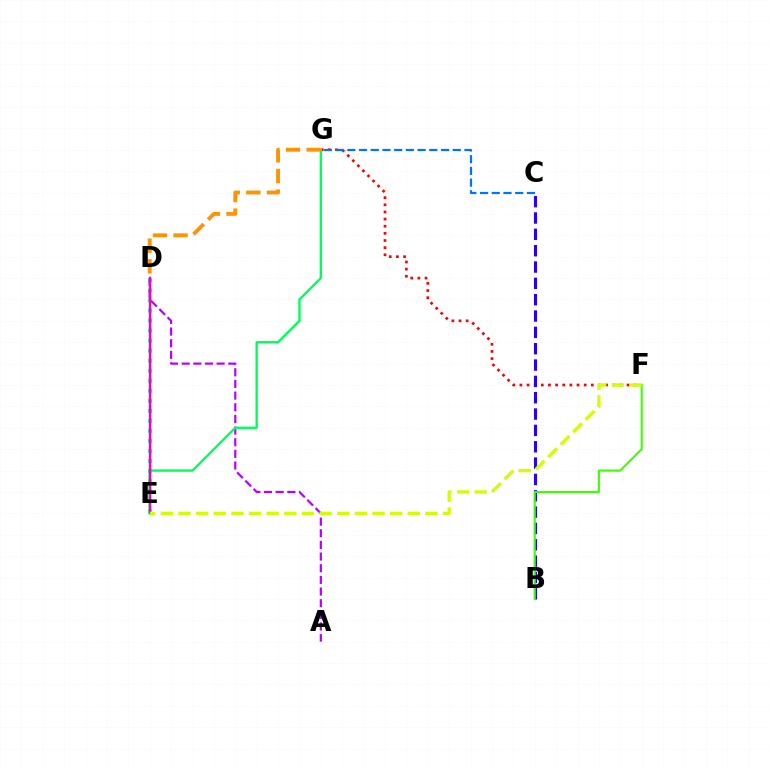{('D', 'E'): [{'color': '#00fff6', 'line_style': 'dotted', 'thickness': 2.72}, {'color': '#ff00ac', 'line_style': 'solid', 'thickness': 1.77}], ('A', 'D'): [{'color': '#b900ff', 'line_style': 'dashed', 'thickness': 1.58}], ('F', 'G'): [{'color': '#ff0000', 'line_style': 'dotted', 'thickness': 1.94}], ('B', 'C'): [{'color': '#2500ff', 'line_style': 'dashed', 'thickness': 2.22}], ('E', 'G'): [{'color': '#00ff5c', 'line_style': 'solid', 'thickness': 1.71}], ('C', 'G'): [{'color': '#0074ff', 'line_style': 'dashed', 'thickness': 1.59}], ('D', 'G'): [{'color': '#ff9400', 'line_style': 'dashed', 'thickness': 2.8}], ('B', 'F'): [{'color': '#3dff00', 'line_style': 'solid', 'thickness': 1.5}], ('E', 'F'): [{'color': '#d1ff00', 'line_style': 'dashed', 'thickness': 2.4}]}